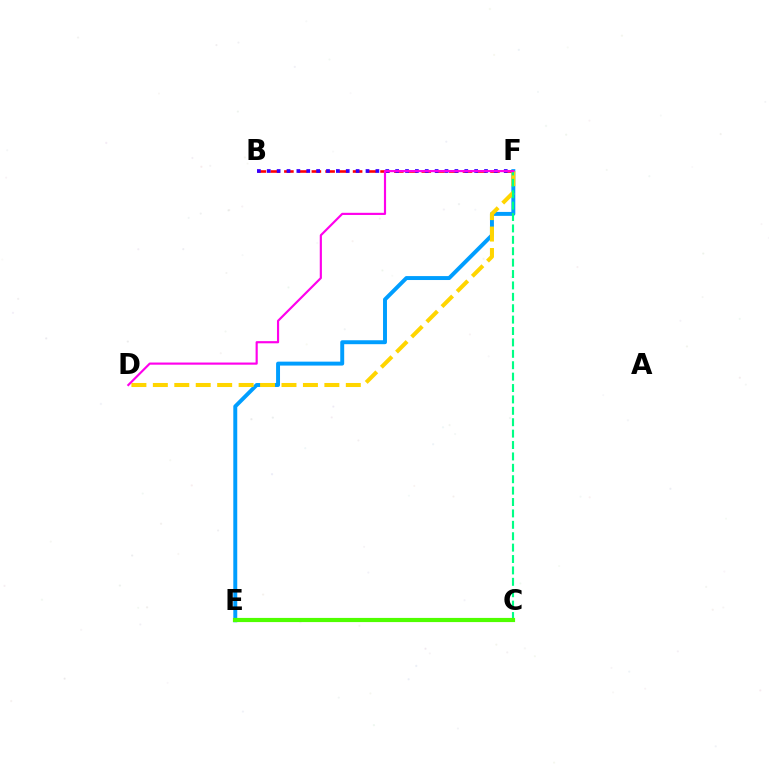{('E', 'F'): [{'color': '#009eff', 'line_style': 'solid', 'thickness': 2.84}], ('B', 'F'): [{'color': '#ff0000', 'line_style': 'dashed', 'thickness': 1.87}, {'color': '#3700ff', 'line_style': 'dotted', 'thickness': 2.68}], ('D', 'F'): [{'color': '#ffd500', 'line_style': 'dashed', 'thickness': 2.91}, {'color': '#ff00ed', 'line_style': 'solid', 'thickness': 1.56}], ('C', 'F'): [{'color': '#00ff86', 'line_style': 'dashed', 'thickness': 1.55}], ('C', 'E'): [{'color': '#4fff00', 'line_style': 'solid', 'thickness': 3.0}]}